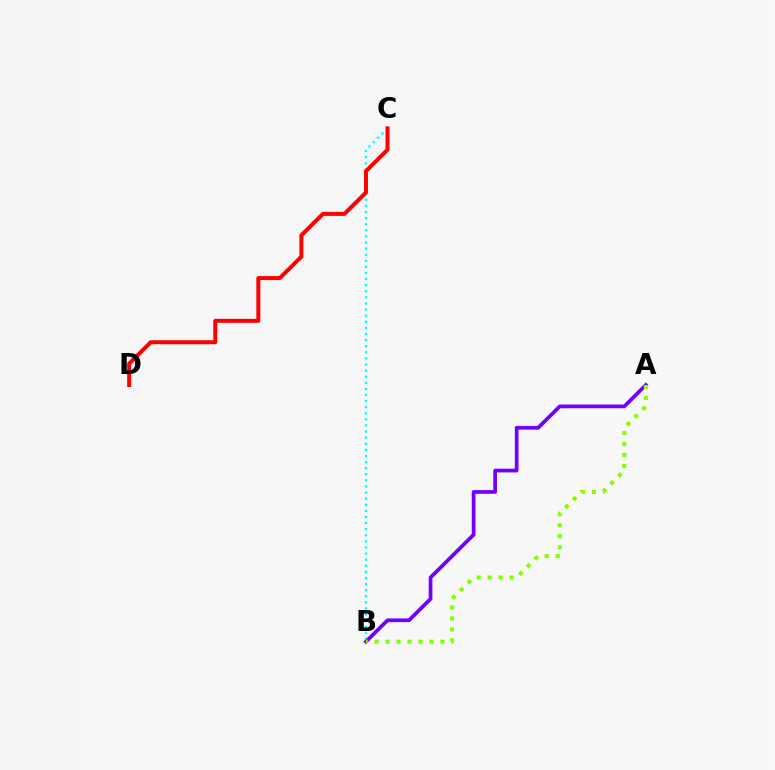{('B', 'C'): [{'color': '#00fff6', 'line_style': 'dotted', 'thickness': 1.66}], ('A', 'B'): [{'color': '#7200ff', 'line_style': 'solid', 'thickness': 2.68}, {'color': '#84ff00', 'line_style': 'dotted', 'thickness': 2.98}], ('C', 'D'): [{'color': '#ff0000', 'line_style': 'solid', 'thickness': 2.87}]}